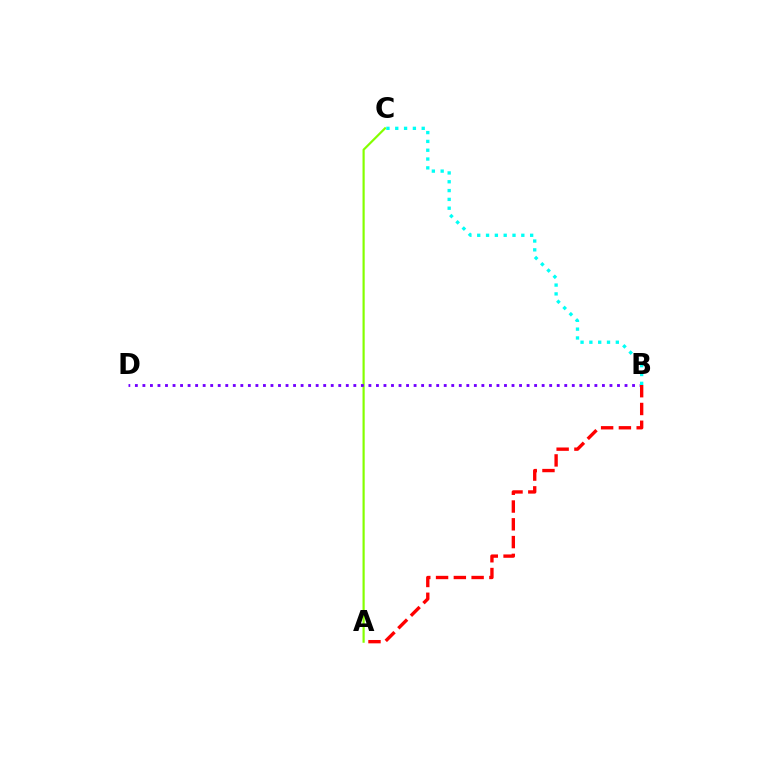{('A', 'C'): [{'color': '#84ff00', 'line_style': 'solid', 'thickness': 1.57}], ('B', 'D'): [{'color': '#7200ff', 'line_style': 'dotted', 'thickness': 2.05}], ('B', 'C'): [{'color': '#00fff6', 'line_style': 'dotted', 'thickness': 2.4}], ('A', 'B'): [{'color': '#ff0000', 'line_style': 'dashed', 'thickness': 2.42}]}